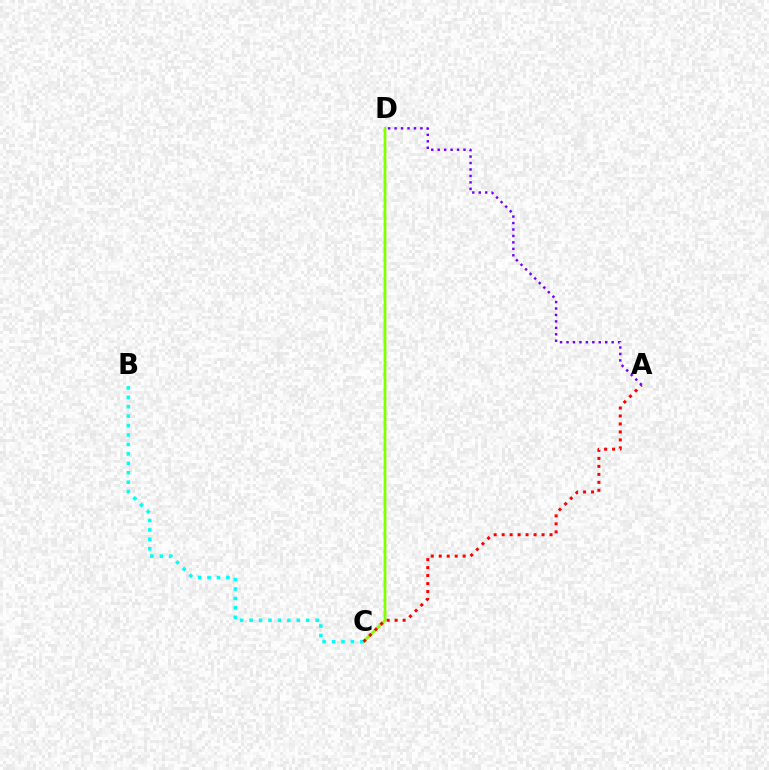{('C', 'D'): [{'color': '#84ff00', 'line_style': 'solid', 'thickness': 2.01}], ('B', 'C'): [{'color': '#00fff6', 'line_style': 'dotted', 'thickness': 2.56}], ('A', 'C'): [{'color': '#ff0000', 'line_style': 'dotted', 'thickness': 2.17}], ('A', 'D'): [{'color': '#7200ff', 'line_style': 'dotted', 'thickness': 1.75}]}